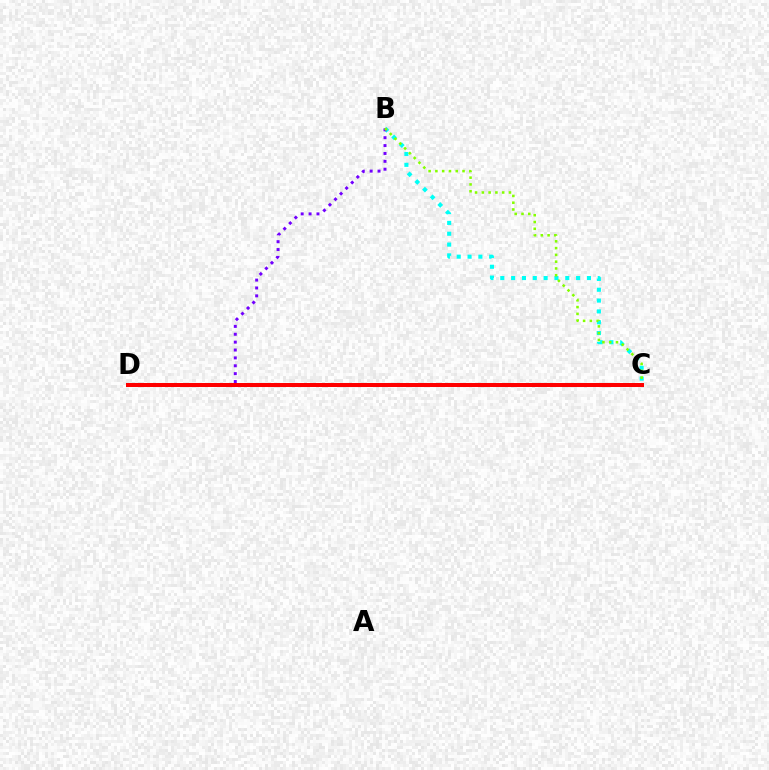{('B', 'C'): [{'color': '#00fff6', 'line_style': 'dotted', 'thickness': 2.94}, {'color': '#84ff00', 'line_style': 'dotted', 'thickness': 1.84}], ('B', 'D'): [{'color': '#7200ff', 'line_style': 'dotted', 'thickness': 2.14}], ('C', 'D'): [{'color': '#ff0000', 'line_style': 'solid', 'thickness': 2.88}]}